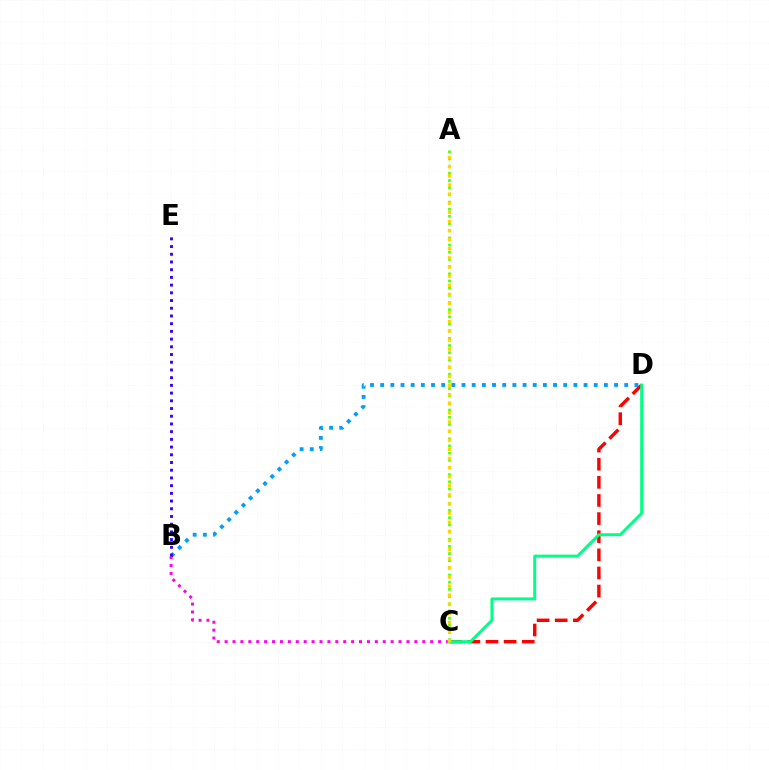{('A', 'C'): [{'color': '#4fff00', 'line_style': 'dotted', 'thickness': 1.95}, {'color': '#ffd500', 'line_style': 'dotted', 'thickness': 2.48}], ('B', 'D'): [{'color': '#009eff', 'line_style': 'dotted', 'thickness': 2.76}], ('C', 'D'): [{'color': '#ff0000', 'line_style': 'dashed', 'thickness': 2.46}, {'color': '#00ff86', 'line_style': 'solid', 'thickness': 2.14}], ('B', 'C'): [{'color': '#ff00ed', 'line_style': 'dotted', 'thickness': 2.15}], ('B', 'E'): [{'color': '#3700ff', 'line_style': 'dotted', 'thickness': 2.1}]}